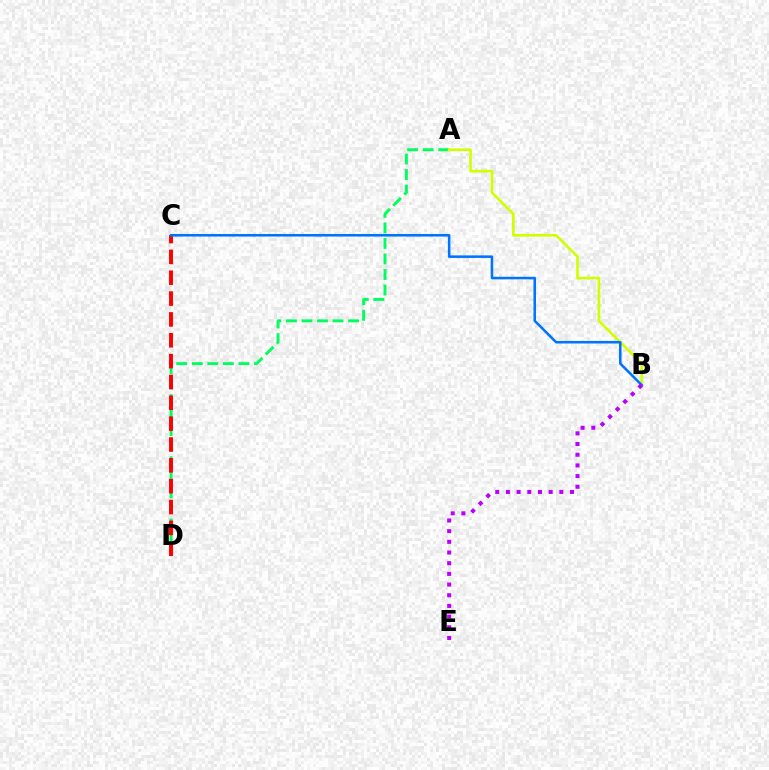{('A', 'D'): [{'color': '#00ff5c', 'line_style': 'dashed', 'thickness': 2.11}], ('A', 'B'): [{'color': '#d1ff00', 'line_style': 'solid', 'thickness': 1.91}], ('C', 'D'): [{'color': '#ff0000', 'line_style': 'dashed', 'thickness': 2.83}], ('B', 'C'): [{'color': '#0074ff', 'line_style': 'solid', 'thickness': 1.84}], ('B', 'E'): [{'color': '#b900ff', 'line_style': 'dotted', 'thickness': 2.9}]}